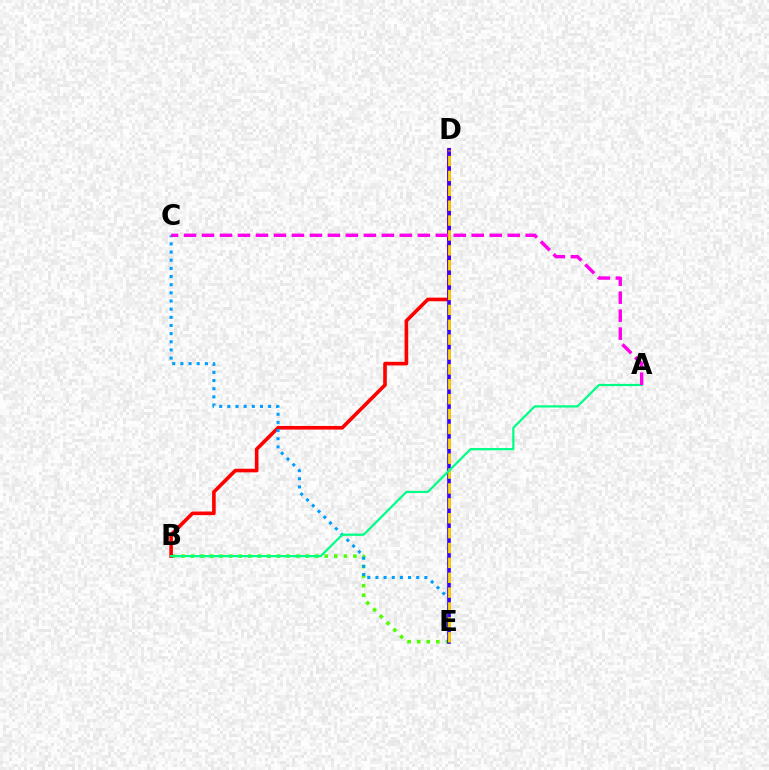{('B', 'E'): [{'color': '#4fff00', 'line_style': 'dotted', 'thickness': 2.6}], ('B', 'D'): [{'color': '#ff0000', 'line_style': 'solid', 'thickness': 2.61}], ('C', 'E'): [{'color': '#009eff', 'line_style': 'dotted', 'thickness': 2.22}], ('D', 'E'): [{'color': '#3700ff', 'line_style': 'solid', 'thickness': 2.62}, {'color': '#ffd500', 'line_style': 'dashed', 'thickness': 2.02}], ('A', 'B'): [{'color': '#00ff86', 'line_style': 'solid', 'thickness': 1.61}], ('A', 'C'): [{'color': '#ff00ed', 'line_style': 'dashed', 'thickness': 2.44}]}